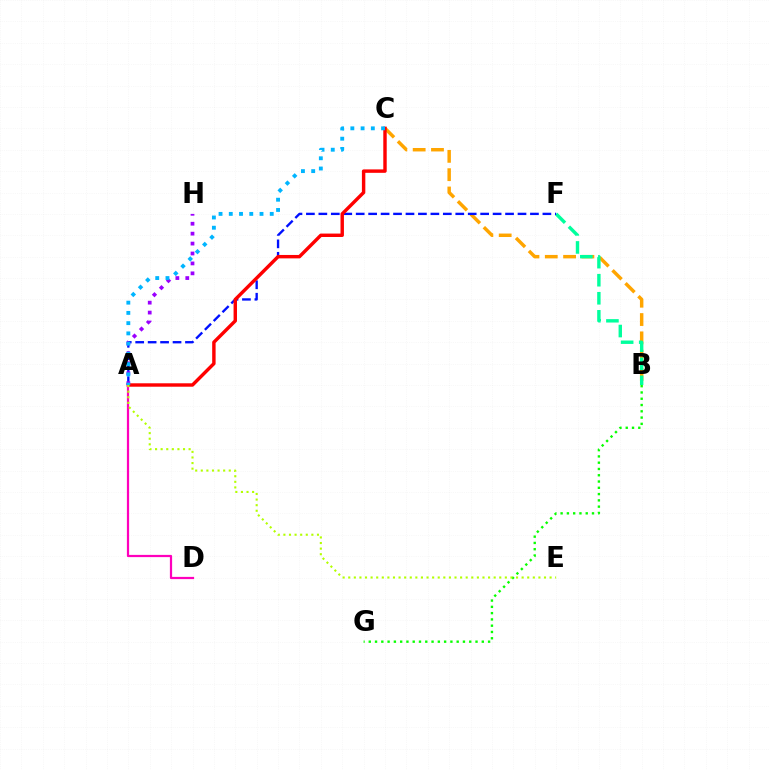{('B', 'C'): [{'color': '#ffa500', 'line_style': 'dashed', 'thickness': 2.49}], ('B', 'F'): [{'color': '#00ff9d', 'line_style': 'dashed', 'thickness': 2.45}], ('A', 'F'): [{'color': '#0010ff', 'line_style': 'dashed', 'thickness': 1.69}], ('A', 'H'): [{'color': '#9b00ff', 'line_style': 'dotted', 'thickness': 2.7}], ('B', 'G'): [{'color': '#08ff00', 'line_style': 'dotted', 'thickness': 1.71}], ('A', 'C'): [{'color': '#ff0000', 'line_style': 'solid', 'thickness': 2.46}, {'color': '#00b5ff', 'line_style': 'dotted', 'thickness': 2.78}], ('A', 'D'): [{'color': '#ff00bd', 'line_style': 'solid', 'thickness': 1.6}], ('A', 'E'): [{'color': '#b3ff00', 'line_style': 'dotted', 'thickness': 1.52}]}